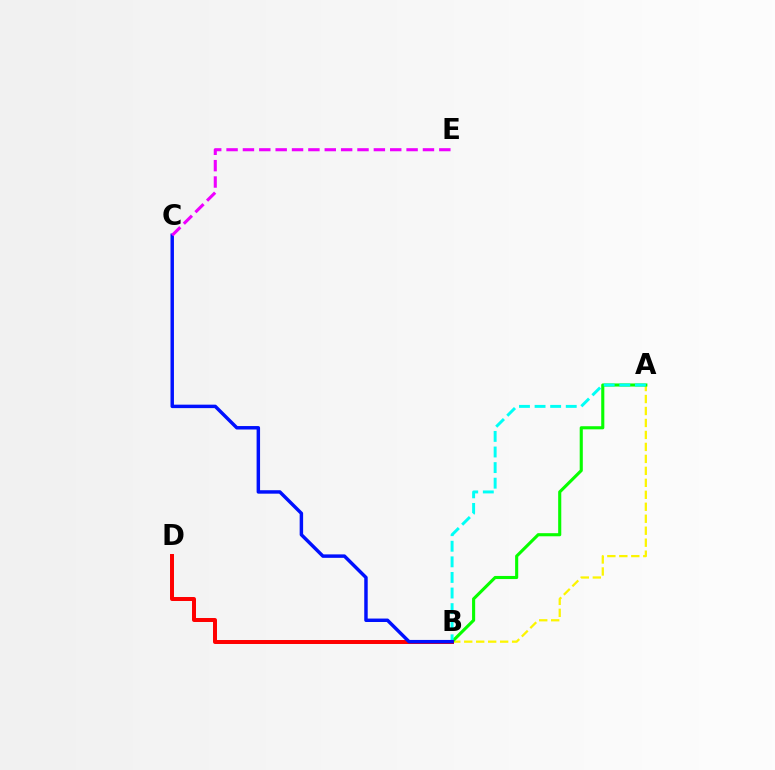{('A', 'B'): [{'color': '#fcf500', 'line_style': 'dashed', 'thickness': 1.63}, {'color': '#08ff00', 'line_style': 'solid', 'thickness': 2.23}, {'color': '#00fff6', 'line_style': 'dashed', 'thickness': 2.12}], ('B', 'D'): [{'color': '#ff0000', 'line_style': 'solid', 'thickness': 2.86}], ('B', 'C'): [{'color': '#0010ff', 'line_style': 'solid', 'thickness': 2.49}], ('C', 'E'): [{'color': '#ee00ff', 'line_style': 'dashed', 'thickness': 2.22}]}